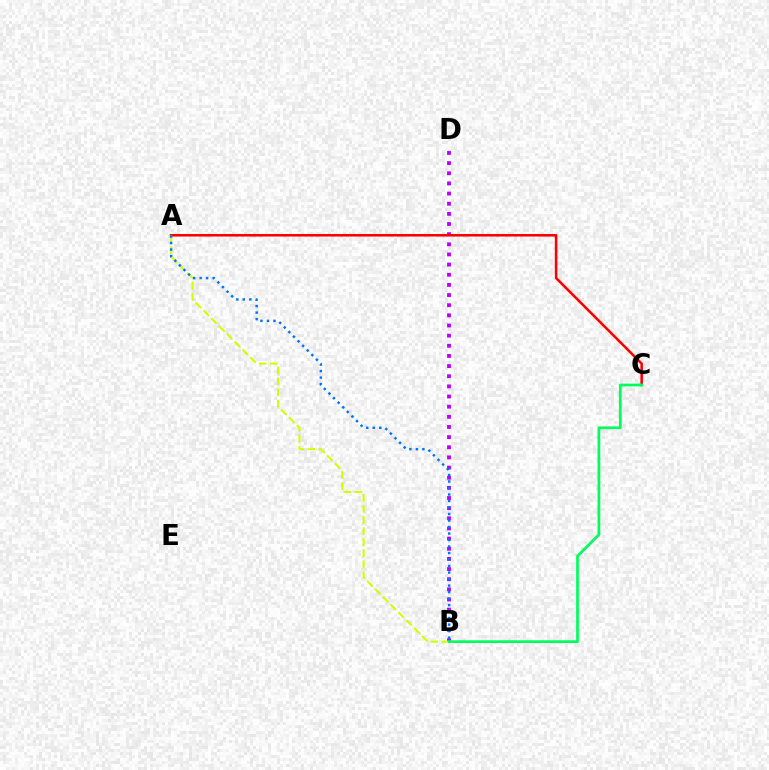{('B', 'D'): [{'color': '#b900ff', 'line_style': 'dotted', 'thickness': 2.76}], ('A', 'C'): [{'color': '#ff0000', 'line_style': 'solid', 'thickness': 1.84}], ('A', 'B'): [{'color': '#d1ff00', 'line_style': 'dashed', 'thickness': 1.5}, {'color': '#0074ff', 'line_style': 'dotted', 'thickness': 1.77}], ('B', 'C'): [{'color': '#00ff5c', 'line_style': 'solid', 'thickness': 1.97}]}